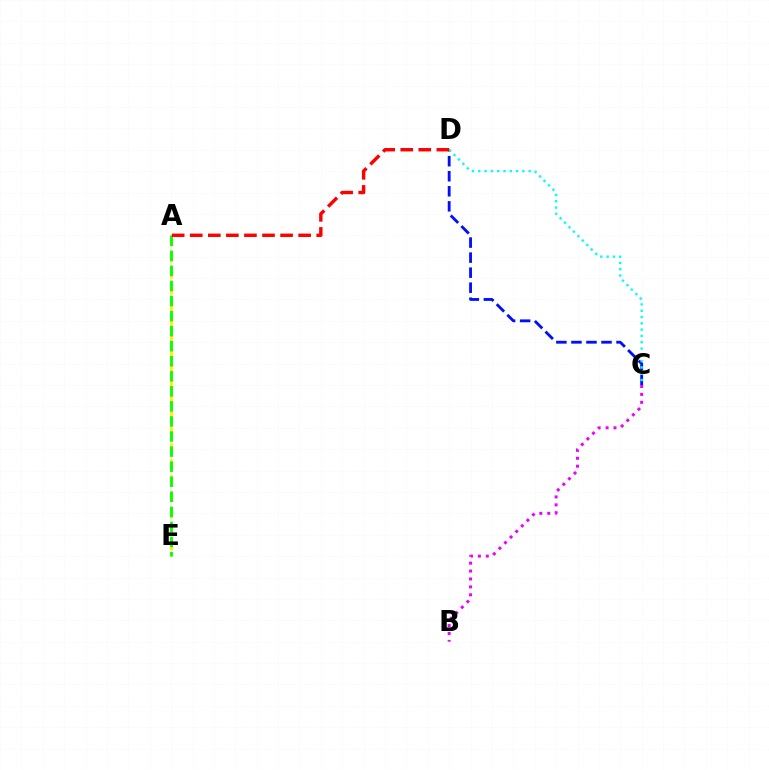{('A', 'E'): [{'color': '#fcf500', 'line_style': 'dashed', 'thickness': 2.17}, {'color': '#08ff00', 'line_style': 'dashed', 'thickness': 2.05}], ('C', 'D'): [{'color': '#0010ff', 'line_style': 'dashed', 'thickness': 2.04}, {'color': '#00fff6', 'line_style': 'dotted', 'thickness': 1.71}], ('B', 'C'): [{'color': '#ee00ff', 'line_style': 'dotted', 'thickness': 2.15}], ('A', 'D'): [{'color': '#ff0000', 'line_style': 'dashed', 'thickness': 2.45}]}